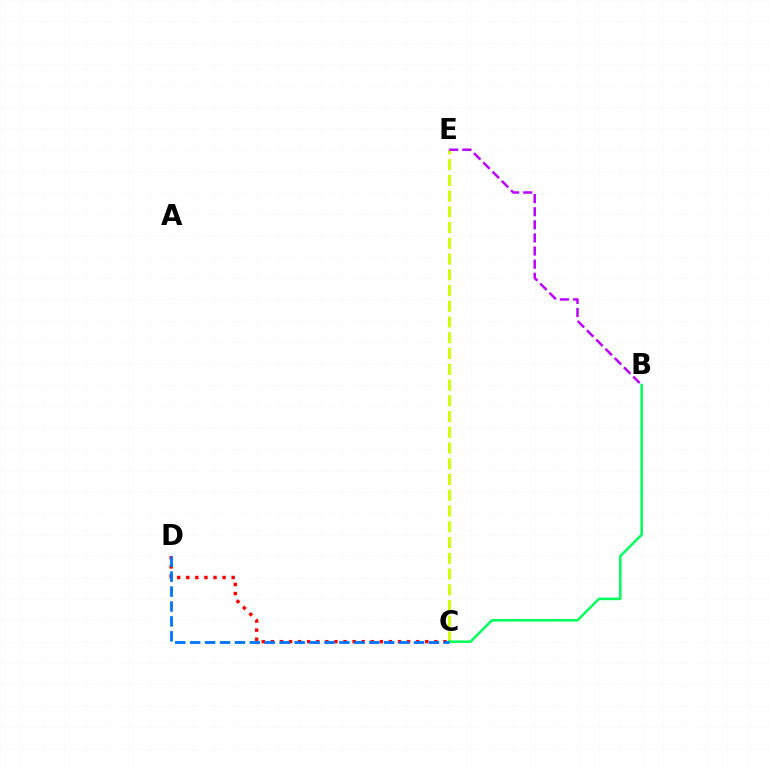{('C', 'E'): [{'color': '#d1ff00', 'line_style': 'dashed', 'thickness': 2.14}], ('B', 'C'): [{'color': '#00ff5c', 'line_style': 'solid', 'thickness': 1.82}], ('B', 'E'): [{'color': '#b900ff', 'line_style': 'dashed', 'thickness': 1.78}], ('C', 'D'): [{'color': '#ff0000', 'line_style': 'dotted', 'thickness': 2.47}, {'color': '#0074ff', 'line_style': 'dashed', 'thickness': 2.03}]}